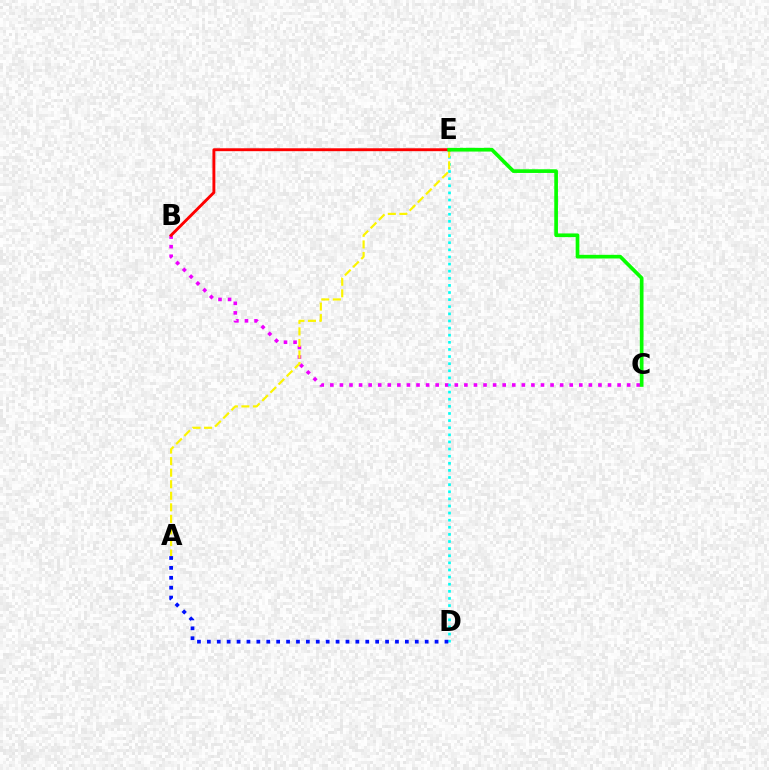{('B', 'C'): [{'color': '#ee00ff', 'line_style': 'dotted', 'thickness': 2.6}], ('D', 'E'): [{'color': '#00fff6', 'line_style': 'dotted', 'thickness': 1.93}], ('A', 'E'): [{'color': '#fcf500', 'line_style': 'dashed', 'thickness': 1.57}], ('A', 'D'): [{'color': '#0010ff', 'line_style': 'dotted', 'thickness': 2.69}], ('B', 'E'): [{'color': '#ff0000', 'line_style': 'solid', 'thickness': 2.08}], ('C', 'E'): [{'color': '#08ff00', 'line_style': 'solid', 'thickness': 2.65}]}